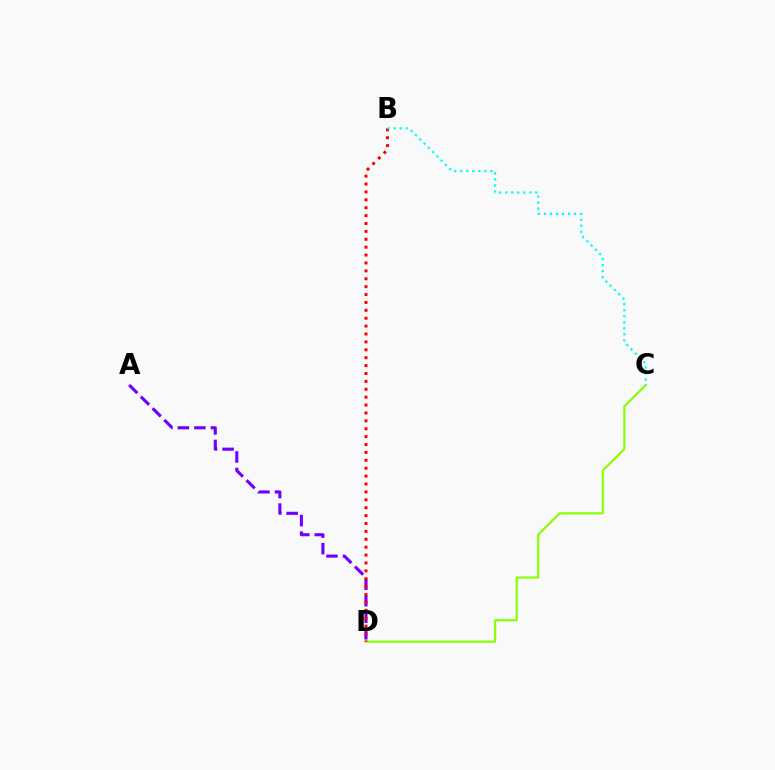{('C', 'D'): [{'color': '#84ff00', 'line_style': 'solid', 'thickness': 1.52}], ('A', 'D'): [{'color': '#7200ff', 'line_style': 'dashed', 'thickness': 2.24}], ('B', 'D'): [{'color': '#ff0000', 'line_style': 'dotted', 'thickness': 2.14}], ('B', 'C'): [{'color': '#00fff6', 'line_style': 'dotted', 'thickness': 1.64}]}